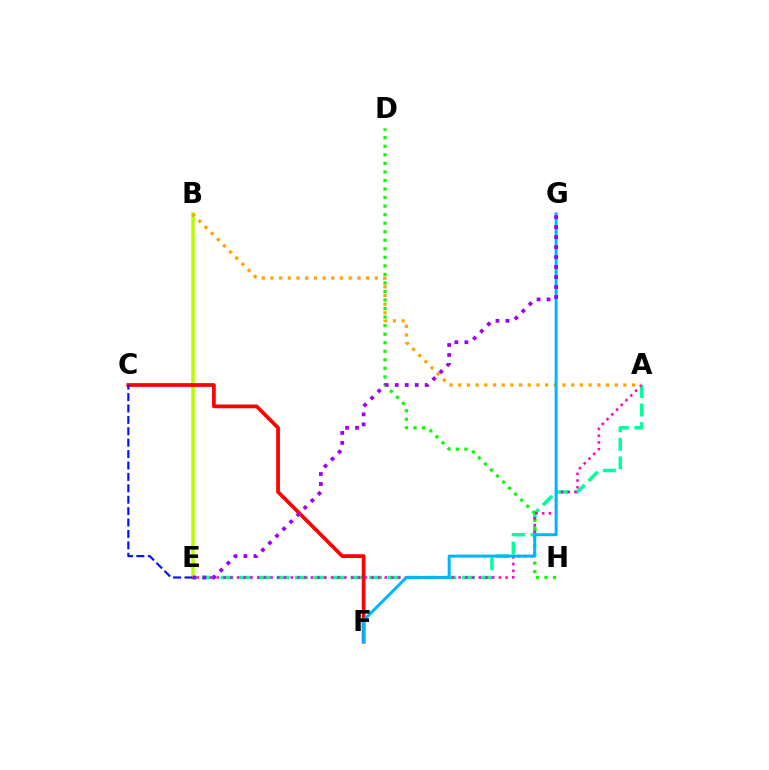{('A', 'E'): [{'color': '#00ff9d', 'line_style': 'dashed', 'thickness': 2.52}, {'color': '#ff00bd', 'line_style': 'dotted', 'thickness': 1.82}], ('B', 'E'): [{'color': '#b3ff00', 'line_style': 'solid', 'thickness': 2.52}], ('C', 'F'): [{'color': '#ff0000', 'line_style': 'solid', 'thickness': 2.68}], ('C', 'E'): [{'color': '#0010ff', 'line_style': 'dashed', 'thickness': 1.55}], ('D', 'H'): [{'color': '#08ff00', 'line_style': 'dotted', 'thickness': 2.32}], ('A', 'B'): [{'color': '#ffa500', 'line_style': 'dotted', 'thickness': 2.36}], ('F', 'G'): [{'color': '#00b5ff', 'line_style': 'solid', 'thickness': 2.14}], ('E', 'G'): [{'color': '#9b00ff', 'line_style': 'dotted', 'thickness': 2.71}]}